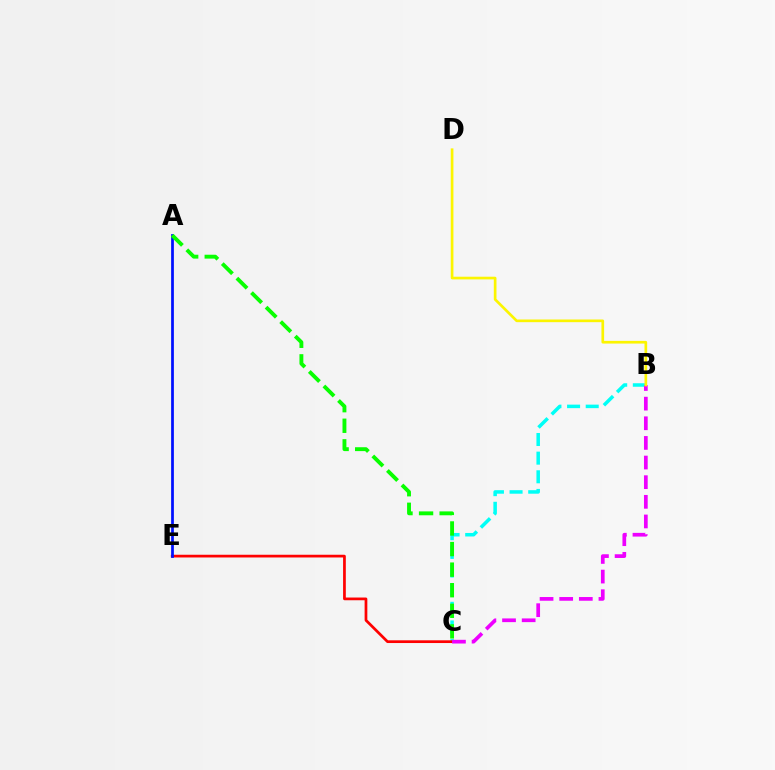{('B', 'C'): [{'color': '#00fff6', 'line_style': 'dashed', 'thickness': 2.53}, {'color': '#ee00ff', 'line_style': 'dashed', 'thickness': 2.67}], ('C', 'E'): [{'color': '#ff0000', 'line_style': 'solid', 'thickness': 1.96}], ('A', 'E'): [{'color': '#0010ff', 'line_style': 'solid', 'thickness': 1.98}], ('B', 'D'): [{'color': '#fcf500', 'line_style': 'solid', 'thickness': 1.93}], ('A', 'C'): [{'color': '#08ff00', 'line_style': 'dashed', 'thickness': 2.8}]}